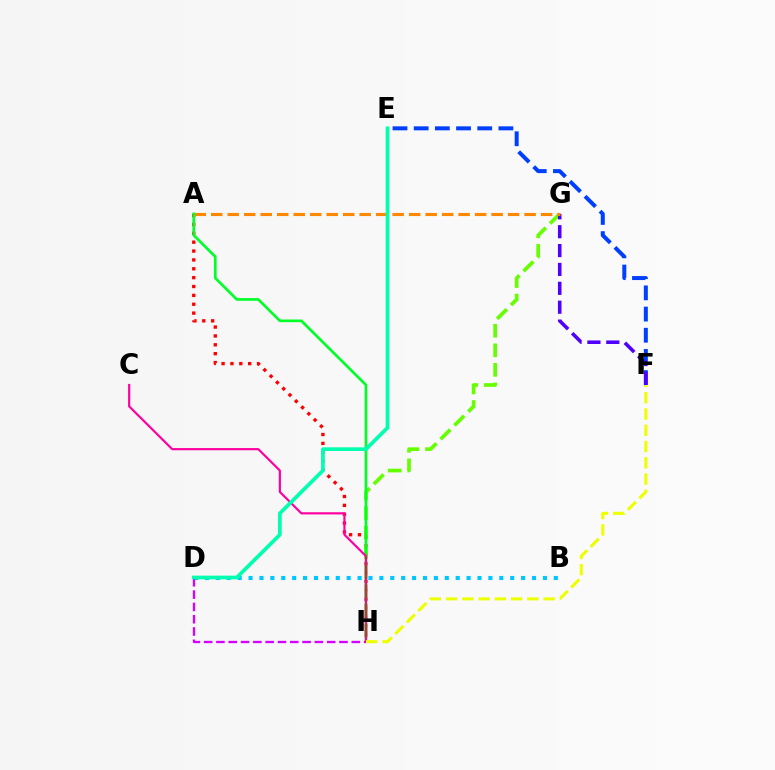{('A', 'H'): [{'color': '#ff0000', 'line_style': 'dotted', 'thickness': 2.41}, {'color': '#00ff27', 'line_style': 'solid', 'thickness': 1.92}], ('E', 'F'): [{'color': '#003fff', 'line_style': 'dashed', 'thickness': 2.88}], ('G', 'H'): [{'color': '#66ff00', 'line_style': 'dashed', 'thickness': 2.66}], ('F', 'G'): [{'color': '#4f00ff', 'line_style': 'dashed', 'thickness': 2.56}], ('A', 'G'): [{'color': '#ff8800', 'line_style': 'dashed', 'thickness': 2.24}], ('B', 'D'): [{'color': '#00c7ff', 'line_style': 'dotted', 'thickness': 2.96}], ('D', 'H'): [{'color': '#d600ff', 'line_style': 'dashed', 'thickness': 1.67}], ('C', 'H'): [{'color': '#ff00a0', 'line_style': 'solid', 'thickness': 1.57}], ('F', 'H'): [{'color': '#eeff00', 'line_style': 'dashed', 'thickness': 2.21}], ('D', 'E'): [{'color': '#00ffaf', 'line_style': 'solid', 'thickness': 2.65}]}